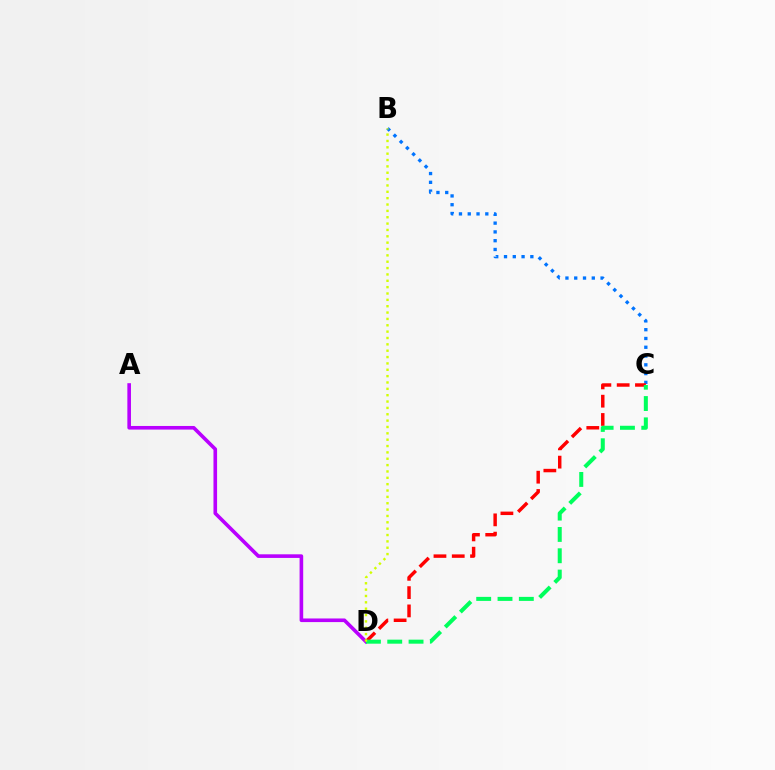{('B', 'C'): [{'color': '#0074ff', 'line_style': 'dotted', 'thickness': 2.39}], ('A', 'D'): [{'color': '#b900ff', 'line_style': 'solid', 'thickness': 2.6}], ('C', 'D'): [{'color': '#ff0000', 'line_style': 'dashed', 'thickness': 2.48}, {'color': '#00ff5c', 'line_style': 'dashed', 'thickness': 2.9}], ('B', 'D'): [{'color': '#d1ff00', 'line_style': 'dotted', 'thickness': 1.73}]}